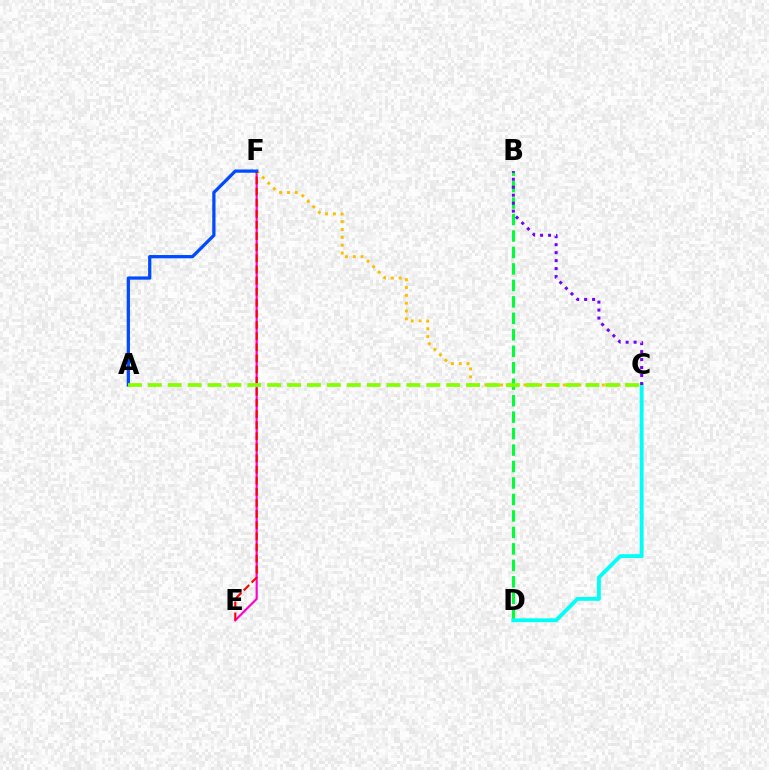{('E', 'F'): [{'color': '#ff00cf', 'line_style': 'solid', 'thickness': 1.57}, {'color': '#ff0000', 'line_style': 'dashed', 'thickness': 1.51}], ('B', 'D'): [{'color': '#00ff39', 'line_style': 'dashed', 'thickness': 2.24}], ('C', 'D'): [{'color': '#00fff6', 'line_style': 'solid', 'thickness': 2.77}], ('C', 'F'): [{'color': '#ffbd00', 'line_style': 'dotted', 'thickness': 2.13}], ('A', 'F'): [{'color': '#004bff', 'line_style': 'solid', 'thickness': 2.35}], ('A', 'C'): [{'color': '#84ff00', 'line_style': 'dashed', 'thickness': 2.7}], ('B', 'C'): [{'color': '#7200ff', 'line_style': 'dotted', 'thickness': 2.17}]}